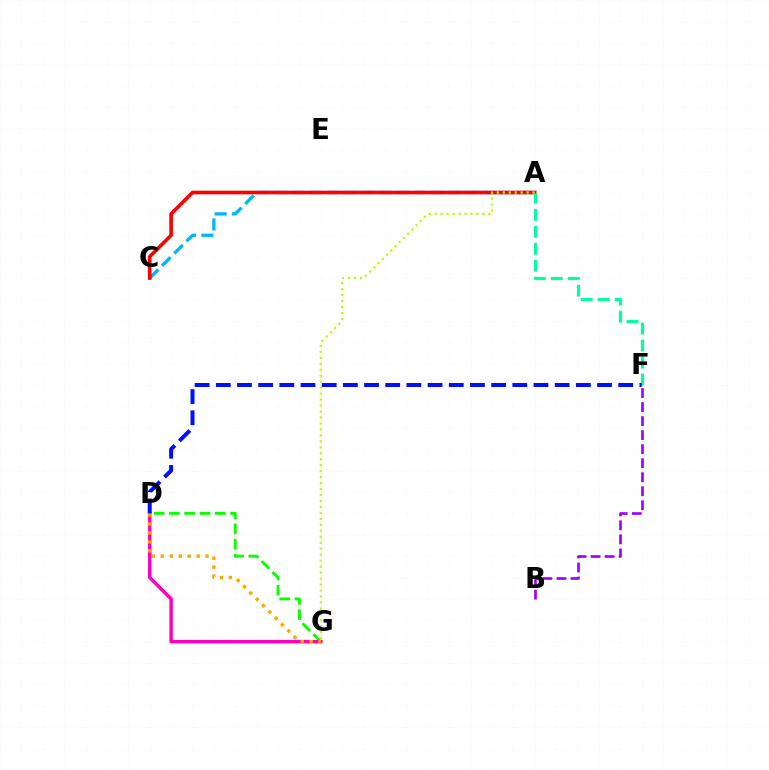{('A', 'C'): [{'color': '#00b5ff', 'line_style': 'dashed', 'thickness': 2.36}, {'color': '#ff0000', 'line_style': 'solid', 'thickness': 2.62}], ('D', 'G'): [{'color': '#08ff00', 'line_style': 'dashed', 'thickness': 2.07}, {'color': '#ff00bd', 'line_style': 'solid', 'thickness': 2.49}, {'color': '#ffa500', 'line_style': 'dotted', 'thickness': 2.43}], ('A', 'G'): [{'color': '#b3ff00', 'line_style': 'dotted', 'thickness': 1.62}], ('A', 'F'): [{'color': '#00ff9d', 'line_style': 'dashed', 'thickness': 2.31}], ('B', 'F'): [{'color': '#9b00ff', 'line_style': 'dashed', 'thickness': 1.91}], ('D', 'F'): [{'color': '#0010ff', 'line_style': 'dashed', 'thickness': 2.88}]}